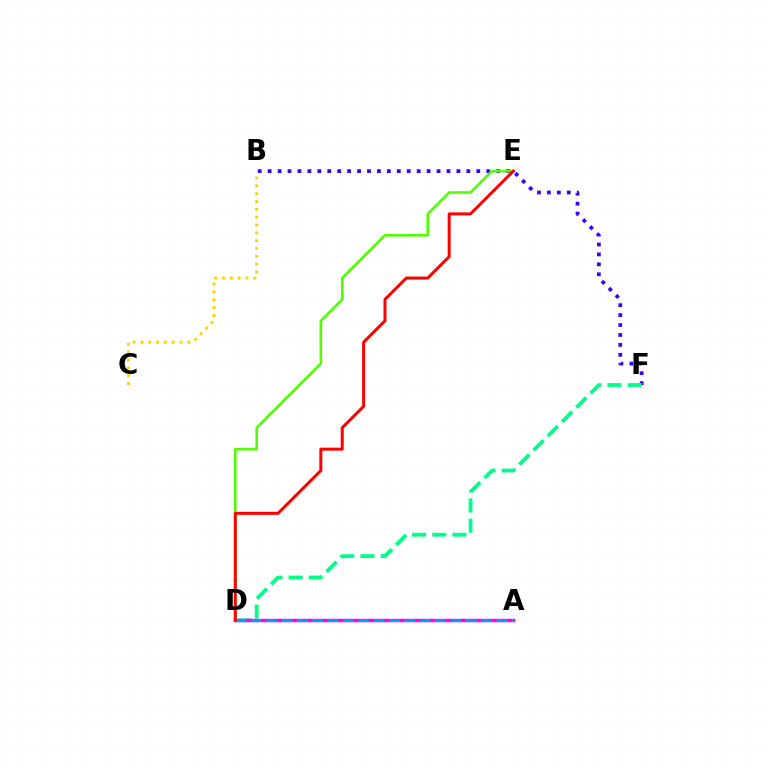{('B', 'F'): [{'color': '#3700ff', 'line_style': 'dotted', 'thickness': 2.7}], ('D', 'E'): [{'color': '#4fff00', 'line_style': 'solid', 'thickness': 1.88}, {'color': '#ff0000', 'line_style': 'solid', 'thickness': 2.17}], ('D', 'F'): [{'color': '#00ff86', 'line_style': 'dashed', 'thickness': 2.74}], ('A', 'D'): [{'color': '#ff00ed', 'line_style': 'solid', 'thickness': 2.48}, {'color': '#009eff', 'line_style': 'dashed', 'thickness': 2.09}], ('B', 'C'): [{'color': '#ffd500', 'line_style': 'dotted', 'thickness': 2.13}]}